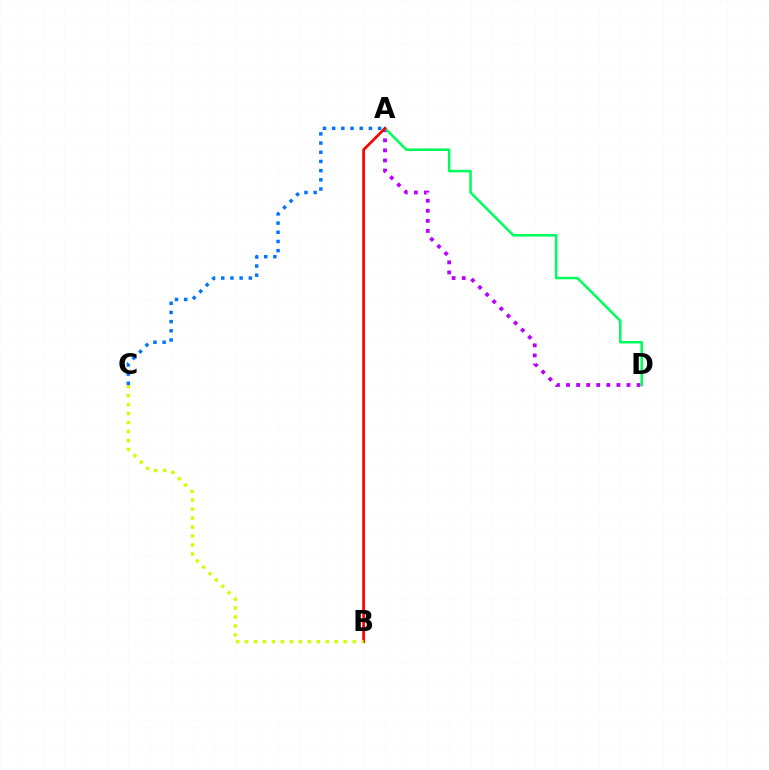{('A', 'D'): [{'color': '#b900ff', 'line_style': 'dotted', 'thickness': 2.74}, {'color': '#00ff5c', 'line_style': 'solid', 'thickness': 1.83}], ('A', 'B'): [{'color': '#ff0000', 'line_style': 'solid', 'thickness': 1.95}], ('A', 'C'): [{'color': '#0074ff', 'line_style': 'dotted', 'thickness': 2.5}], ('B', 'C'): [{'color': '#d1ff00', 'line_style': 'dotted', 'thickness': 2.44}]}